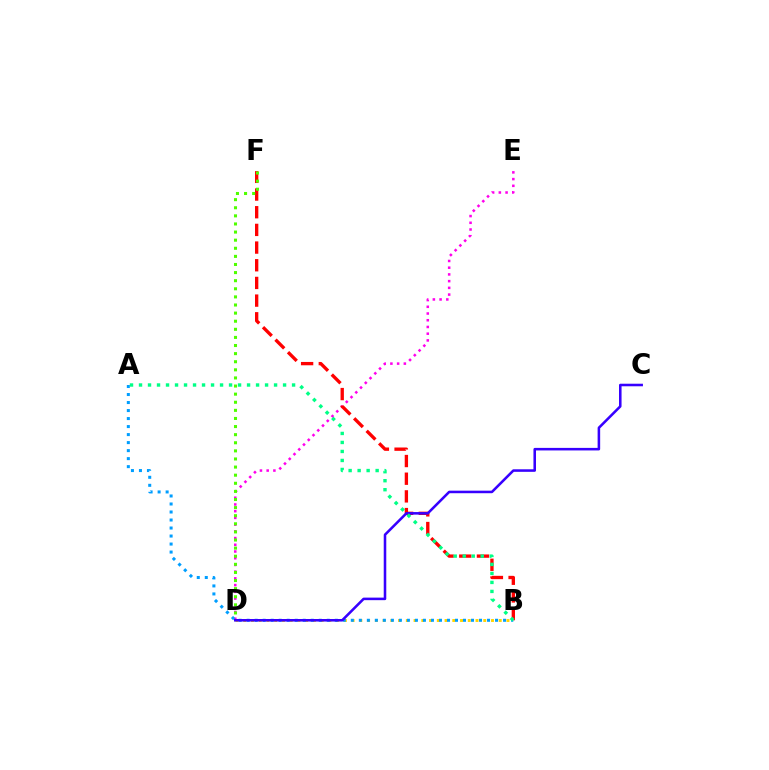{('D', 'E'): [{'color': '#ff00ed', 'line_style': 'dotted', 'thickness': 1.83}], ('B', 'F'): [{'color': '#ff0000', 'line_style': 'dashed', 'thickness': 2.4}], ('B', 'D'): [{'color': '#ffd500', 'line_style': 'dotted', 'thickness': 2.1}], ('D', 'F'): [{'color': '#4fff00', 'line_style': 'dotted', 'thickness': 2.2}], ('A', 'B'): [{'color': '#009eff', 'line_style': 'dotted', 'thickness': 2.18}, {'color': '#00ff86', 'line_style': 'dotted', 'thickness': 2.45}], ('C', 'D'): [{'color': '#3700ff', 'line_style': 'solid', 'thickness': 1.84}]}